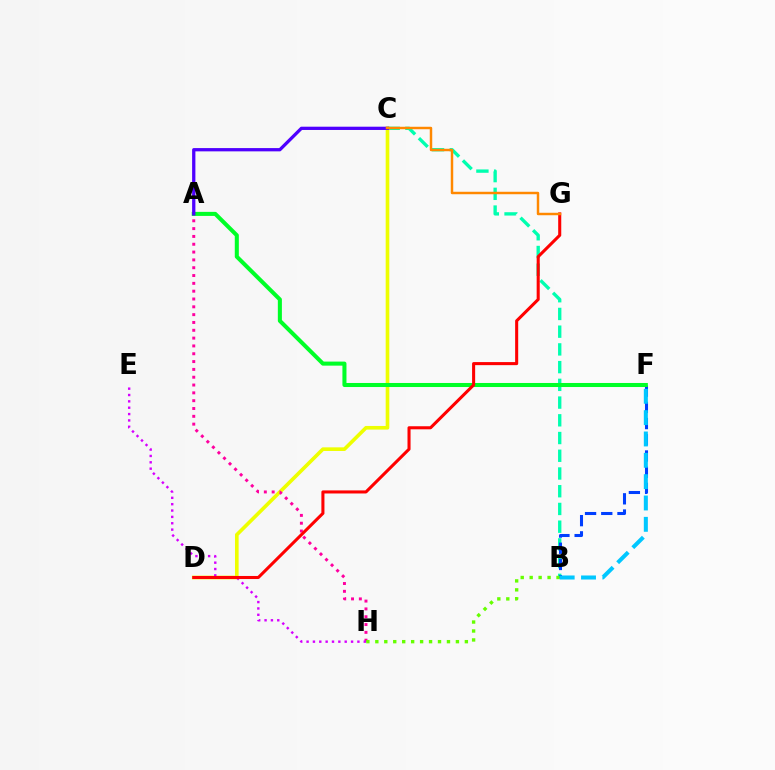{('B', 'C'): [{'color': '#00ffaf', 'line_style': 'dashed', 'thickness': 2.41}], ('C', 'D'): [{'color': '#eeff00', 'line_style': 'solid', 'thickness': 2.62}], ('A', 'H'): [{'color': '#ff00a0', 'line_style': 'dotted', 'thickness': 2.13}], ('B', 'F'): [{'color': '#003fff', 'line_style': 'dashed', 'thickness': 2.2}, {'color': '#00c7ff', 'line_style': 'dashed', 'thickness': 2.9}], ('B', 'H'): [{'color': '#66ff00', 'line_style': 'dotted', 'thickness': 2.43}], ('A', 'F'): [{'color': '#00ff27', 'line_style': 'solid', 'thickness': 2.92}], ('E', 'H'): [{'color': '#d600ff', 'line_style': 'dotted', 'thickness': 1.73}], ('A', 'C'): [{'color': '#4f00ff', 'line_style': 'solid', 'thickness': 2.35}], ('D', 'G'): [{'color': '#ff0000', 'line_style': 'solid', 'thickness': 2.2}], ('C', 'G'): [{'color': '#ff8800', 'line_style': 'solid', 'thickness': 1.77}]}